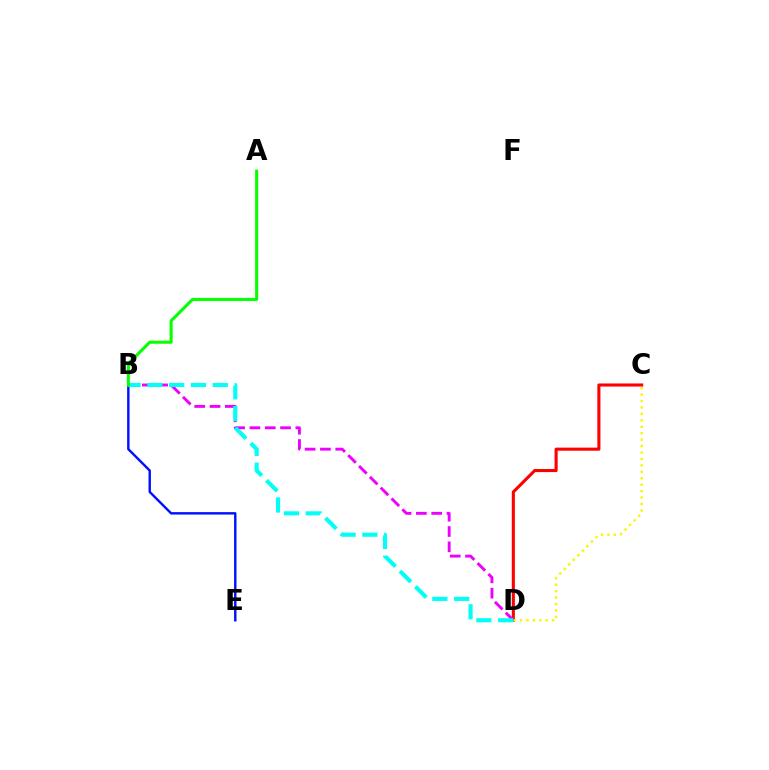{('B', 'E'): [{'color': '#0010ff', 'line_style': 'solid', 'thickness': 1.73}], ('C', 'D'): [{'color': '#ff0000', 'line_style': 'solid', 'thickness': 2.22}, {'color': '#fcf500', 'line_style': 'dotted', 'thickness': 1.75}], ('B', 'D'): [{'color': '#ee00ff', 'line_style': 'dashed', 'thickness': 2.08}, {'color': '#00fff6', 'line_style': 'dashed', 'thickness': 2.96}], ('A', 'B'): [{'color': '#08ff00', 'line_style': 'solid', 'thickness': 2.21}]}